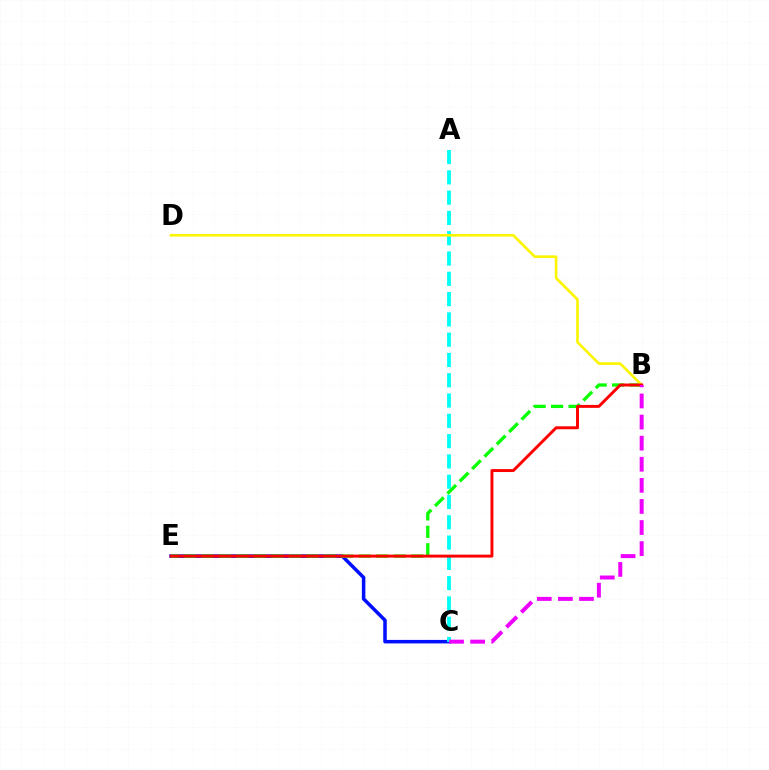{('C', 'E'): [{'color': '#0010ff', 'line_style': 'solid', 'thickness': 2.53}], ('A', 'C'): [{'color': '#00fff6', 'line_style': 'dashed', 'thickness': 2.76}], ('B', 'E'): [{'color': '#08ff00', 'line_style': 'dashed', 'thickness': 2.37}, {'color': '#ff0000', 'line_style': 'solid', 'thickness': 2.12}], ('B', 'D'): [{'color': '#fcf500', 'line_style': 'solid', 'thickness': 1.89}], ('B', 'C'): [{'color': '#ee00ff', 'line_style': 'dashed', 'thickness': 2.87}]}